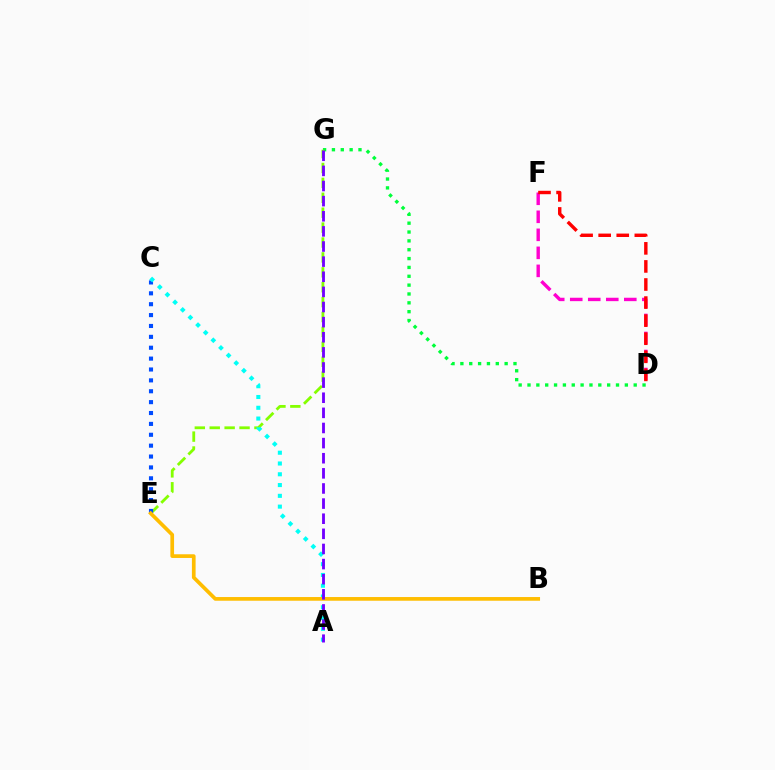{('D', 'G'): [{'color': '#00ff39', 'line_style': 'dotted', 'thickness': 2.4}], ('E', 'G'): [{'color': '#84ff00', 'line_style': 'dashed', 'thickness': 2.03}], ('D', 'F'): [{'color': '#ff00cf', 'line_style': 'dashed', 'thickness': 2.45}, {'color': '#ff0000', 'line_style': 'dashed', 'thickness': 2.46}], ('C', 'E'): [{'color': '#004bff', 'line_style': 'dotted', 'thickness': 2.96}], ('A', 'C'): [{'color': '#00fff6', 'line_style': 'dotted', 'thickness': 2.93}], ('B', 'E'): [{'color': '#ffbd00', 'line_style': 'solid', 'thickness': 2.66}], ('A', 'G'): [{'color': '#7200ff', 'line_style': 'dashed', 'thickness': 2.05}]}